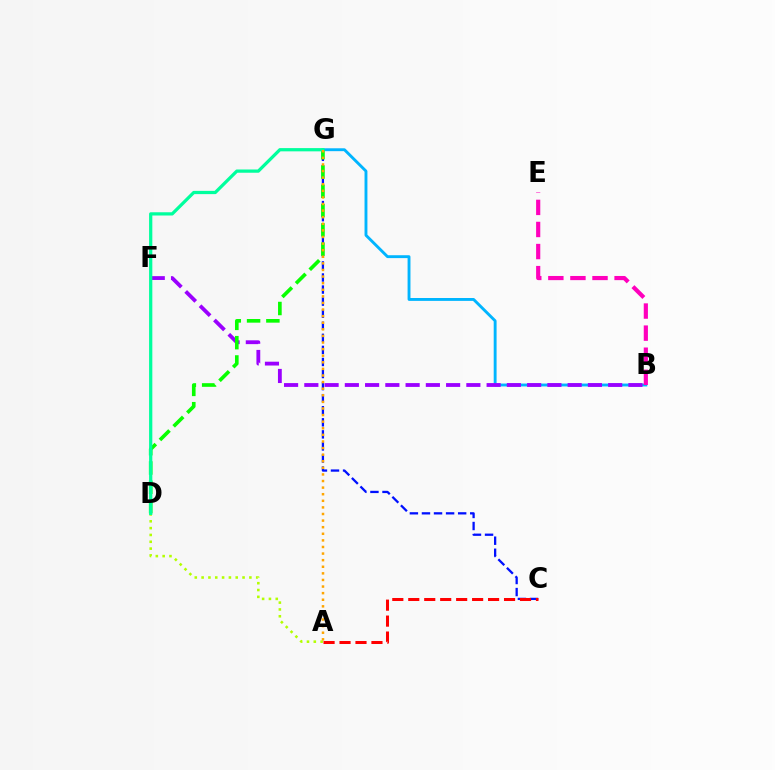{('B', 'G'): [{'color': '#00b5ff', 'line_style': 'solid', 'thickness': 2.08}], ('B', 'F'): [{'color': '#9b00ff', 'line_style': 'dashed', 'thickness': 2.75}], ('B', 'E'): [{'color': '#ff00bd', 'line_style': 'dashed', 'thickness': 3.0}], ('C', 'G'): [{'color': '#0010ff', 'line_style': 'dashed', 'thickness': 1.64}], ('A', 'C'): [{'color': '#ff0000', 'line_style': 'dashed', 'thickness': 2.17}], ('D', 'G'): [{'color': '#08ff00', 'line_style': 'dashed', 'thickness': 2.62}, {'color': '#00ff9d', 'line_style': 'solid', 'thickness': 2.33}], ('A', 'D'): [{'color': '#b3ff00', 'line_style': 'dotted', 'thickness': 1.85}], ('A', 'G'): [{'color': '#ffa500', 'line_style': 'dotted', 'thickness': 1.79}]}